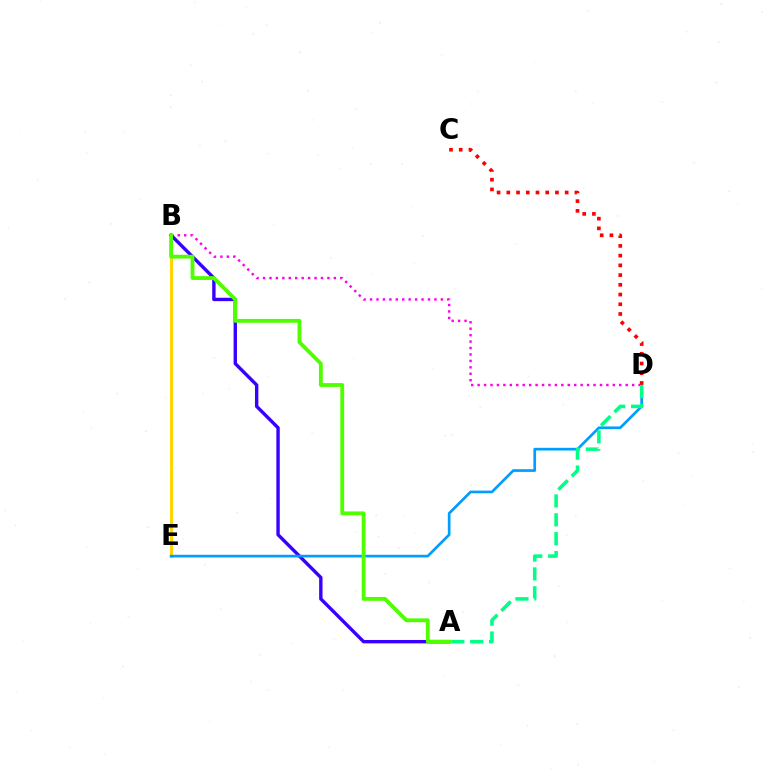{('B', 'D'): [{'color': '#ff00ed', 'line_style': 'dotted', 'thickness': 1.75}], ('B', 'E'): [{'color': '#ffd500', 'line_style': 'solid', 'thickness': 2.12}], ('A', 'B'): [{'color': '#3700ff', 'line_style': 'solid', 'thickness': 2.44}, {'color': '#4fff00', 'line_style': 'solid', 'thickness': 2.76}], ('D', 'E'): [{'color': '#009eff', 'line_style': 'solid', 'thickness': 1.94}], ('C', 'D'): [{'color': '#ff0000', 'line_style': 'dotted', 'thickness': 2.64}], ('A', 'D'): [{'color': '#00ff86', 'line_style': 'dashed', 'thickness': 2.56}]}